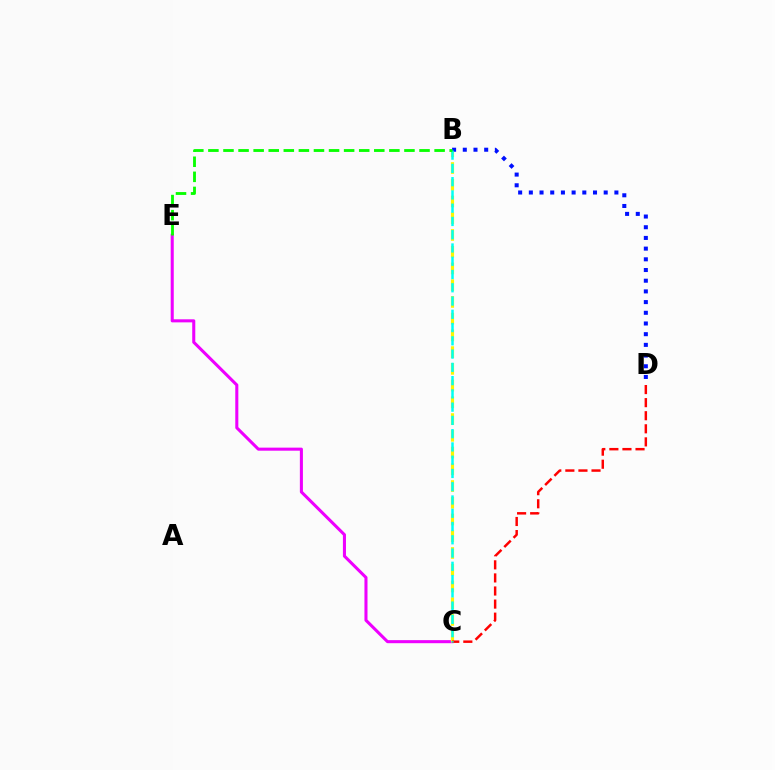{('C', 'E'): [{'color': '#ee00ff', 'line_style': 'solid', 'thickness': 2.2}], ('B', 'C'): [{'color': '#fcf500', 'line_style': 'dashed', 'thickness': 2.27}, {'color': '#00fff6', 'line_style': 'dashed', 'thickness': 1.8}], ('C', 'D'): [{'color': '#ff0000', 'line_style': 'dashed', 'thickness': 1.78}], ('B', 'D'): [{'color': '#0010ff', 'line_style': 'dotted', 'thickness': 2.91}], ('B', 'E'): [{'color': '#08ff00', 'line_style': 'dashed', 'thickness': 2.05}]}